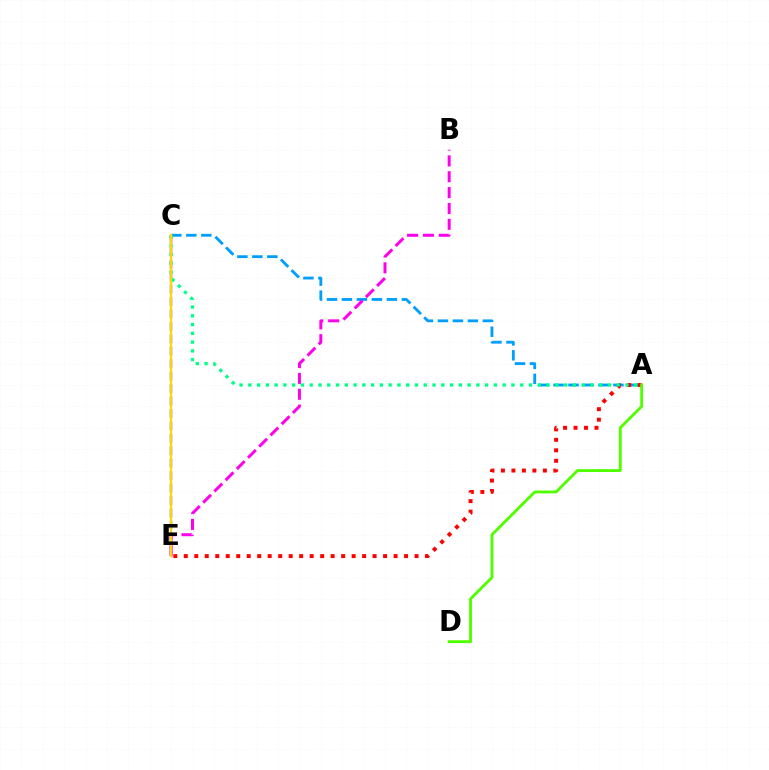{('C', 'E'): [{'color': '#3700ff', 'line_style': 'dashed', 'thickness': 1.69}, {'color': '#ffd500', 'line_style': 'solid', 'thickness': 1.6}], ('A', 'C'): [{'color': '#009eff', 'line_style': 'dashed', 'thickness': 2.03}, {'color': '#00ff86', 'line_style': 'dotted', 'thickness': 2.38}], ('A', 'E'): [{'color': '#ff0000', 'line_style': 'dotted', 'thickness': 2.85}], ('B', 'E'): [{'color': '#ff00ed', 'line_style': 'dashed', 'thickness': 2.15}], ('A', 'D'): [{'color': '#4fff00', 'line_style': 'solid', 'thickness': 2.06}]}